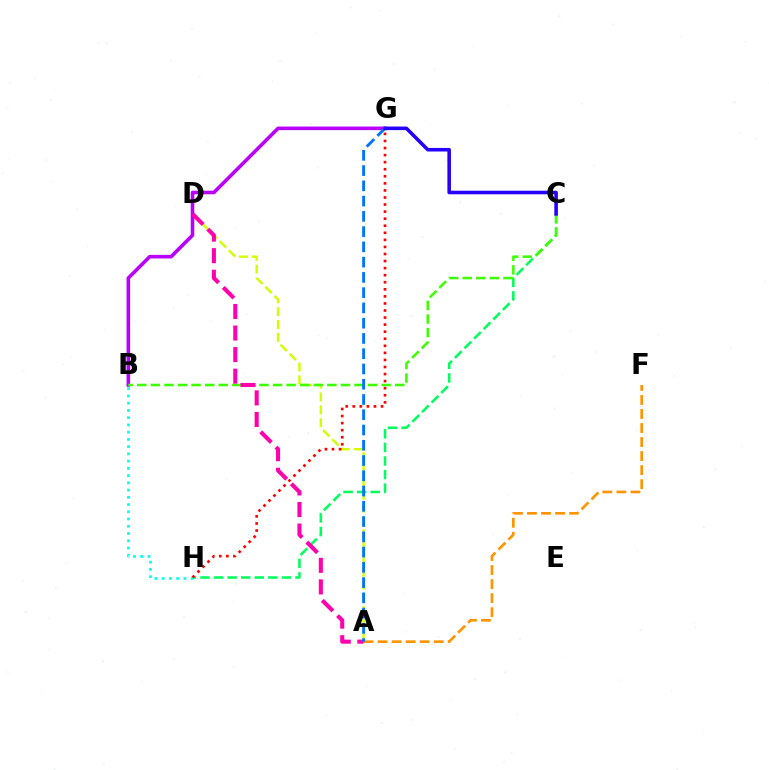{('A', 'D'): [{'color': '#d1ff00', 'line_style': 'dashed', 'thickness': 1.74}, {'color': '#ff00ac', 'line_style': 'dashed', 'thickness': 2.93}], ('B', 'G'): [{'color': '#b900ff', 'line_style': 'solid', 'thickness': 2.58}], ('A', 'F'): [{'color': '#ff9400', 'line_style': 'dashed', 'thickness': 1.91}], ('C', 'H'): [{'color': '#00ff5c', 'line_style': 'dashed', 'thickness': 1.84}], ('B', 'H'): [{'color': '#00fff6', 'line_style': 'dotted', 'thickness': 1.97}], ('G', 'H'): [{'color': '#ff0000', 'line_style': 'dotted', 'thickness': 1.92}], ('B', 'C'): [{'color': '#3dff00', 'line_style': 'dashed', 'thickness': 1.84}], ('A', 'G'): [{'color': '#0074ff', 'line_style': 'dashed', 'thickness': 2.07}], ('C', 'G'): [{'color': '#2500ff', 'line_style': 'solid', 'thickness': 2.57}]}